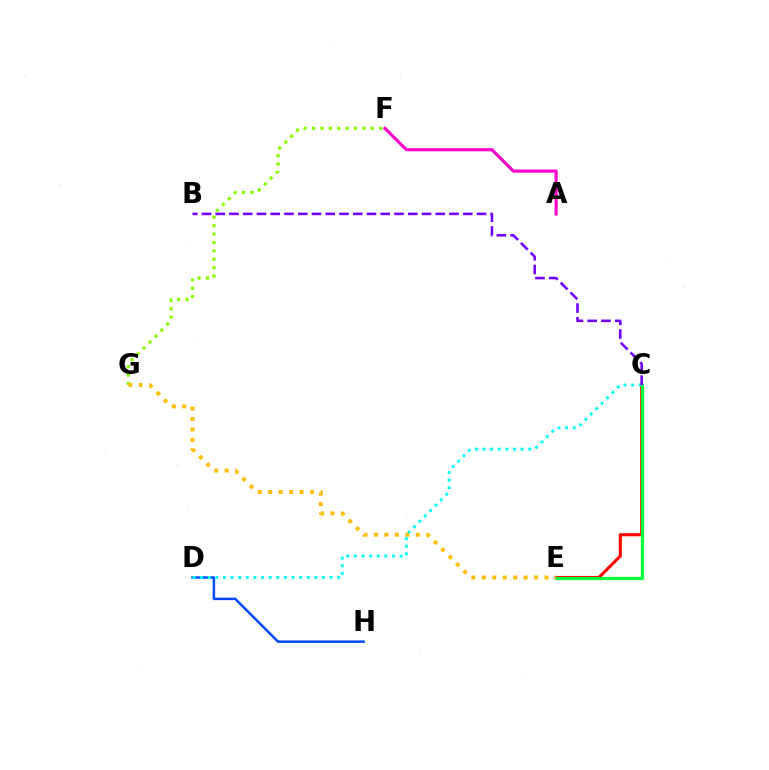{('D', 'H'): [{'color': '#004bff', 'line_style': 'solid', 'thickness': 1.8}], ('F', 'G'): [{'color': '#84ff00', 'line_style': 'dotted', 'thickness': 2.28}], ('C', 'E'): [{'color': '#ff0000', 'line_style': 'solid', 'thickness': 2.25}, {'color': '#00ff39', 'line_style': 'solid', 'thickness': 2.34}], ('C', 'D'): [{'color': '#00fff6', 'line_style': 'dotted', 'thickness': 2.07}], ('B', 'C'): [{'color': '#7200ff', 'line_style': 'dashed', 'thickness': 1.87}], ('A', 'F'): [{'color': '#ff00cf', 'line_style': 'solid', 'thickness': 2.25}], ('E', 'G'): [{'color': '#ffbd00', 'line_style': 'dotted', 'thickness': 2.84}]}